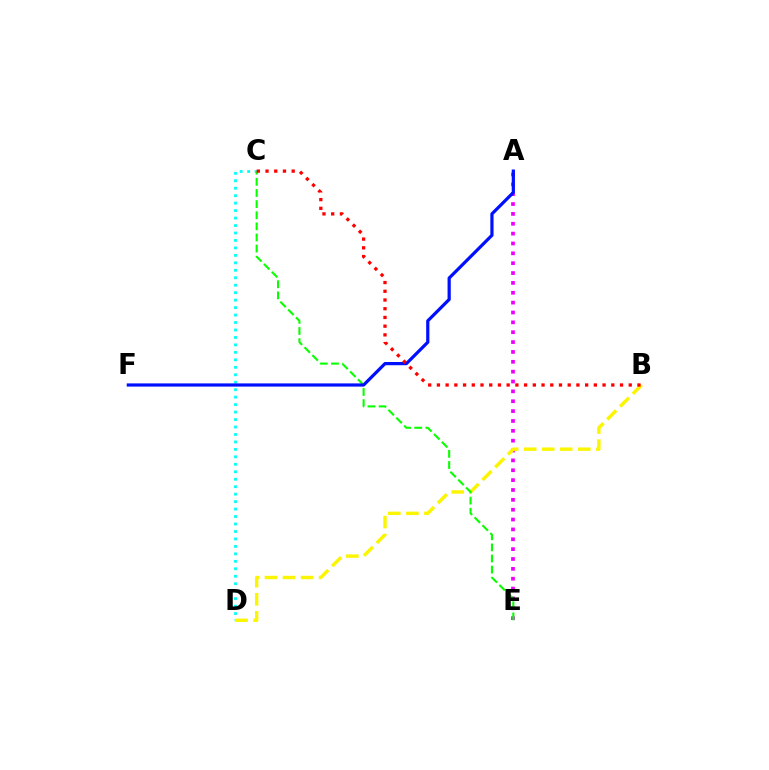{('C', 'D'): [{'color': '#00fff6', 'line_style': 'dotted', 'thickness': 2.03}], ('A', 'E'): [{'color': '#ee00ff', 'line_style': 'dotted', 'thickness': 2.68}], ('B', 'D'): [{'color': '#fcf500', 'line_style': 'dashed', 'thickness': 2.45}], ('C', 'E'): [{'color': '#08ff00', 'line_style': 'dashed', 'thickness': 1.51}], ('A', 'F'): [{'color': '#0010ff', 'line_style': 'solid', 'thickness': 2.31}], ('B', 'C'): [{'color': '#ff0000', 'line_style': 'dotted', 'thickness': 2.37}]}